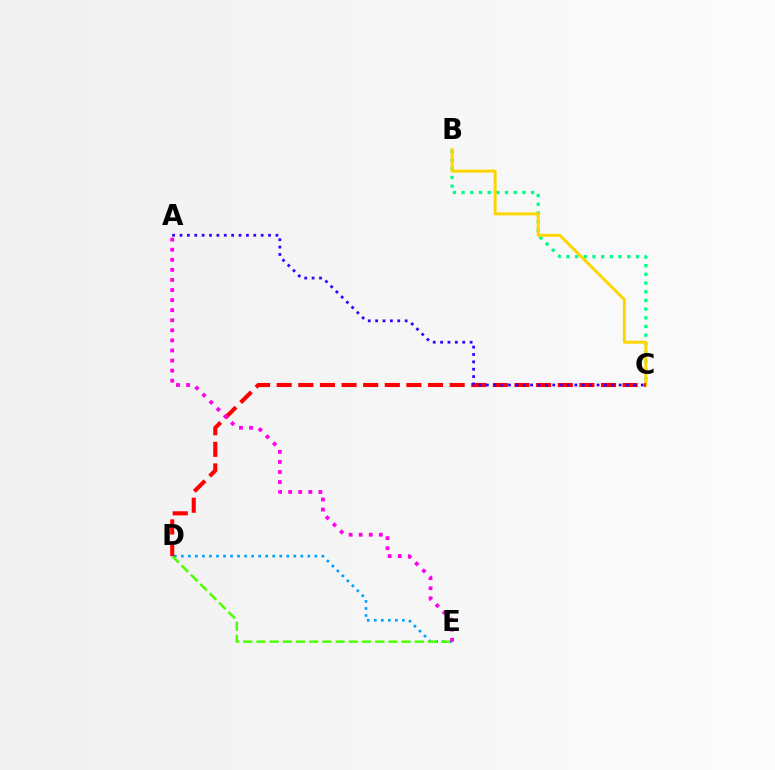{('D', 'E'): [{'color': '#009eff', 'line_style': 'dotted', 'thickness': 1.91}, {'color': '#4fff00', 'line_style': 'dashed', 'thickness': 1.79}], ('B', 'C'): [{'color': '#00ff86', 'line_style': 'dotted', 'thickness': 2.36}, {'color': '#ffd500', 'line_style': 'solid', 'thickness': 2.12}], ('C', 'D'): [{'color': '#ff0000', 'line_style': 'dashed', 'thickness': 2.94}], ('A', 'C'): [{'color': '#3700ff', 'line_style': 'dotted', 'thickness': 2.0}], ('A', 'E'): [{'color': '#ff00ed', 'line_style': 'dotted', 'thickness': 2.74}]}